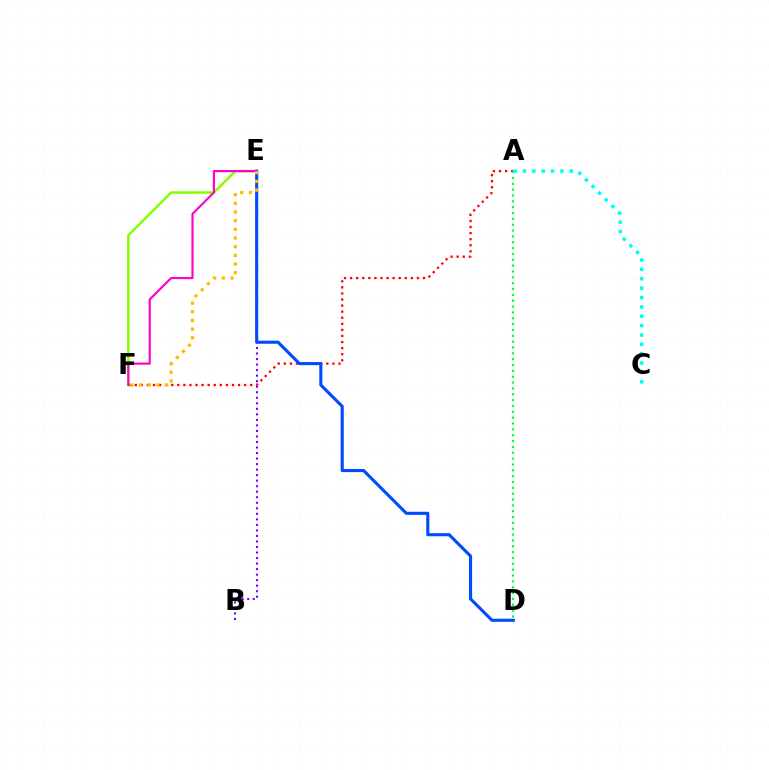{('A', 'F'): [{'color': '#ff0000', 'line_style': 'dotted', 'thickness': 1.65}], ('E', 'F'): [{'color': '#84ff00', 'line_style': 'solid', 'thickness': 1.78}, {'color': '#ff00cf', 'line_style': 'solid', 'thickness': 1.56}, {'color': '#ffbd00', 'line_style': 'dotted', 'thickness': 2.35}], ('B', 'E'): [{'color': '#7200ff', 'line_style': 'dotted', 'thickness': 1.5}], ('D', 'E'): [{'color': '#004bff', 'line_style': 'solid', 'thickness': 2.23}], ('A', 'D'): [{'color': '#00ff39', 'line_style': 'dotted', 'thickness': 1.59}], ('A', 'C'): [{'color': '#00fff6', 'line_style': 'dotted', 'thickness': 2.54}]}